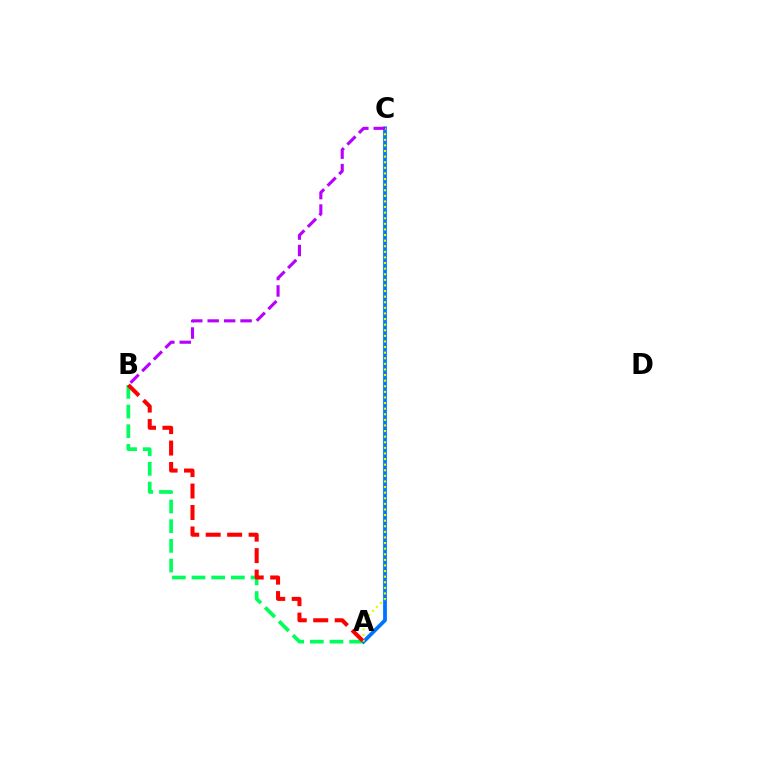{('A', 'B'): [{'color': '#00ff5c', 'line_style': 'dashed', 'thickness': 2.67}, {'color': '#ff0000', 'line_style': 'dashed', 'thickness': 2.91}], ('A', 'C'): [{'color': '#0074ff', 'line_style': 'solid', 'thickness': 2.72}, {'color': '#d1ff00', 'line_style': 'dotted', 'thickness': 1.52}], ('B', 'C'): [{'color': '#b900ff', 'line_style': 'dashed', 'thickness': 2.23}]}